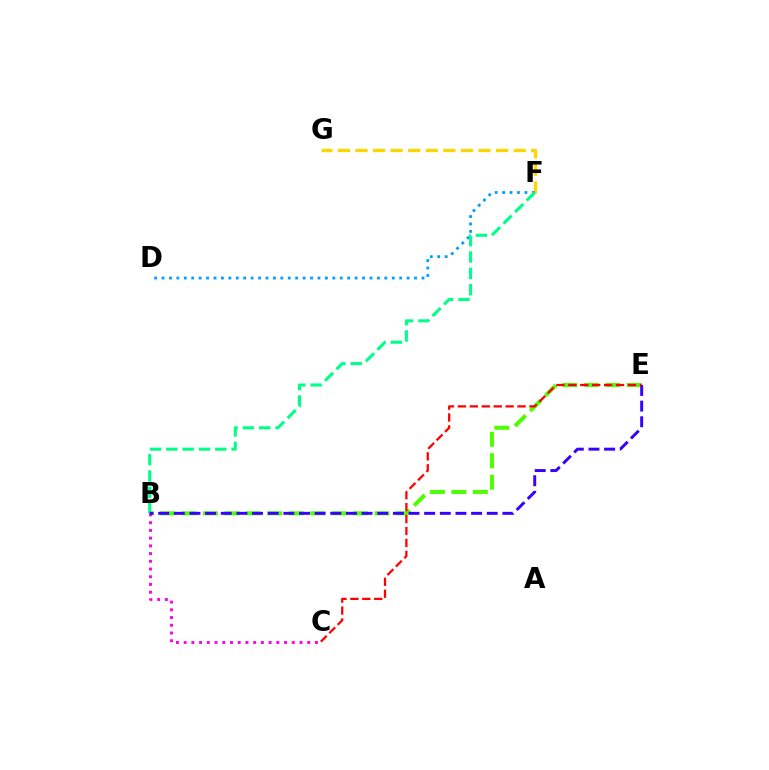{('F', 'G'): [{'color': '#ffd500', 'line_style': 'dashed', 'thickness': 2.39}], ('B', 'E'): [{'color': '#4fff00', 'line_style': 'dashed', 'thickness': 2.91}, {'color': '#3700ff', 'line_style': 'dashed', 'thickness': 2.13}], ('D', 'F'): [{'color': '#009eff', 'line_style': 'dotted', 'thickness': 2.02}], ('B', 'F'): [{'color': '#00ff86', 'line_style': 'dashed', 'thickness': 2.22}], ('B', 'C'): [{'color': '#ff00ed', 'line_style': 'dotted', 'thickness': 2.1}], ('C', 'E'): [{'color': '#ff0000', 'line_style': 'dashed', 'thickness': 1.62}]}